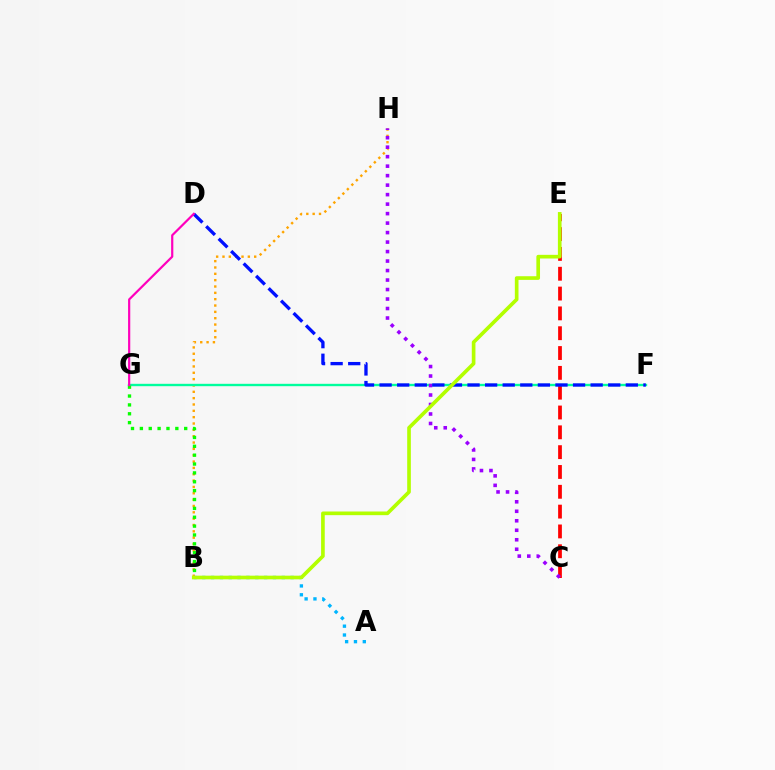{('B', 'H'): [{'color': '#ffa500', 'line_style': 'dotted', 'thickness': 1.72}], ('C', 'E'): [{'color': '#ff0000', 'line_style': 'dashed', 'thickness': 2.69}], ('A', 'B'): [{'color': '#00b5ff', 'line_style': 'dotted', 'thickness': 2.4}], ('F', 'G'): [{'color': '#00ff9d', 'line_style': 'solid', 'thickness': 1.71}], ('B', 'G'): [{'color': '#08ff00', 'line_style': 'dotted', 'thickness': 2.41}], ('C', 'H'): [{'color': '#9b00ff', 'line_style': 'dotted', 'thickness': 2.58}], ('D', 'F'): [{'color': '#0010ff', 'line_style': 'dashed', 'thickness': 2.39}], ('B', 'E'): [{'color': '#b3ff00', 'line_style': 'solid', 'thickness': 2.63}], ('D', 'G'): [{'color': '#ff00bd', 'line_style': 'solid', 'thickness': 1.58}]}